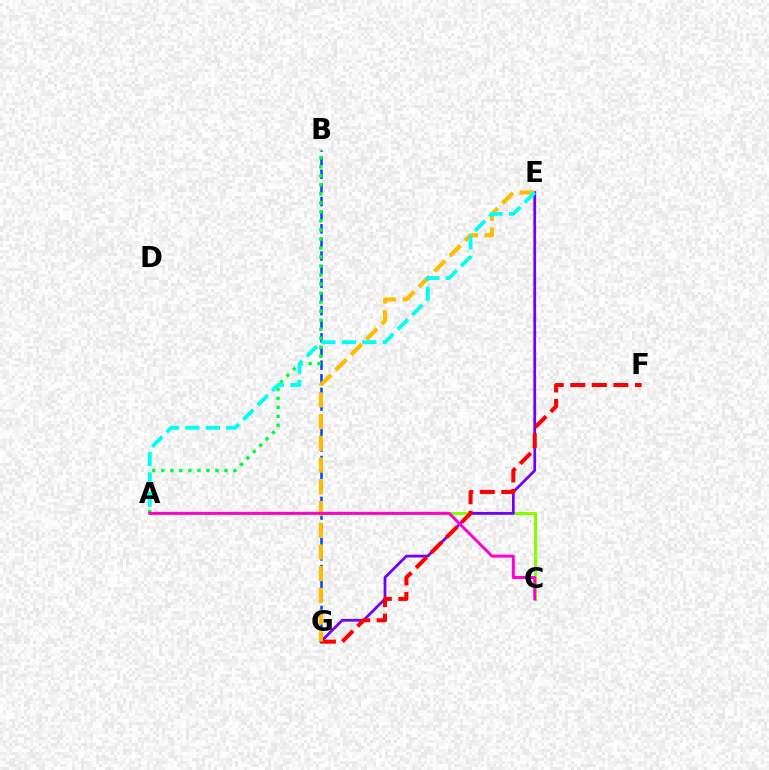{('B', 'G'): [{'color': '#004bff', 'line_style': 'dashed', 'thickness': 1.85}], ('A', 'C'): [{'color': '#84ff00', 'line_style': 'solid', 'thickness': 2.23}, {'color': '#ff00cf', 'line_style': 'solid', 'thickness': 2.13}], ('E', 'G'): [{'color': '#7200ff', 'line_style': 'solid', 'thickness': 1.99}, {'color': '#ffbd00', 'line_style': 'dashed', 'thickness': 2.95}], ('A', 'B'): [{'color': '#00ff39', 'line_style': 'dotted', 'thickness': 2.45}], ('F', 'G'): [{'color': '#ff0000', 'line_style': 'dashed', 'thickness': 2.93}], ('A', 'E'): [{'color': '#00fff6', 'line_style': 'dashed', 'thickness': 2.78}]}